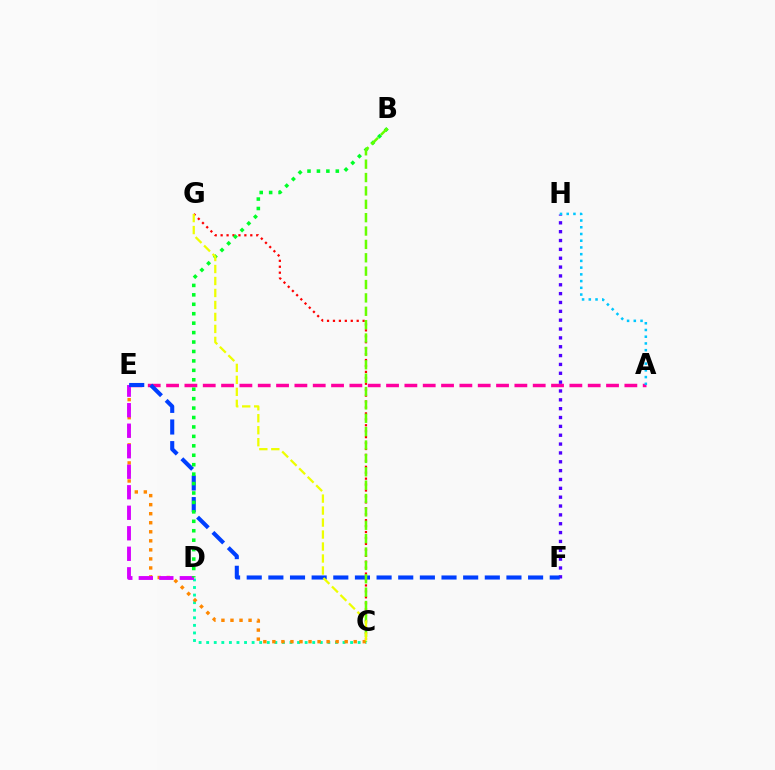{('A', 'E'): [{'color': '#ff00a0', 'line_style': 'dashed', 'thickness': 2.49}], ('C', 'D'): [{'color': '#00ffaf', 'line_style': 'dotted', 'thickness': 2.06}], ('C', 'E'): [{'color': '#ff8800', 'line_style': 'dotted', 'thickness': 2.46}], ('F', 'H'): [{'color': '#4f00ff', 'line_style': 'dotted', 'thickness': 2.4}], ('D', 'E'): [{'color': '#d600ff', 'line_style': 'dashed', 'thickness': 2.79}], ('C', 'G'): [{'color': '#ff0000', 'line_style': 'dotted', 'thickness': 1.61}, {'color': '#eeff00', 'line_style': 'dashed', 'thickness': 1.63}], ('A', 'H'): [{'color': '#00c7ff', 'line_style': 'dotted', 'thickness': 1.83}], ('E', 'F'): [{'color': '#003fff', 'line_style': 'dashed', 'thickness': 2.94}], ('B', 'D'): [{'color': '#00ff27', 'line_style': 'dotted', 'thickness': 2.56}], ('B', 'C'): [{'color': '#66ff00', 'line_style': 'dashed', 'thickness': 1.82}]}